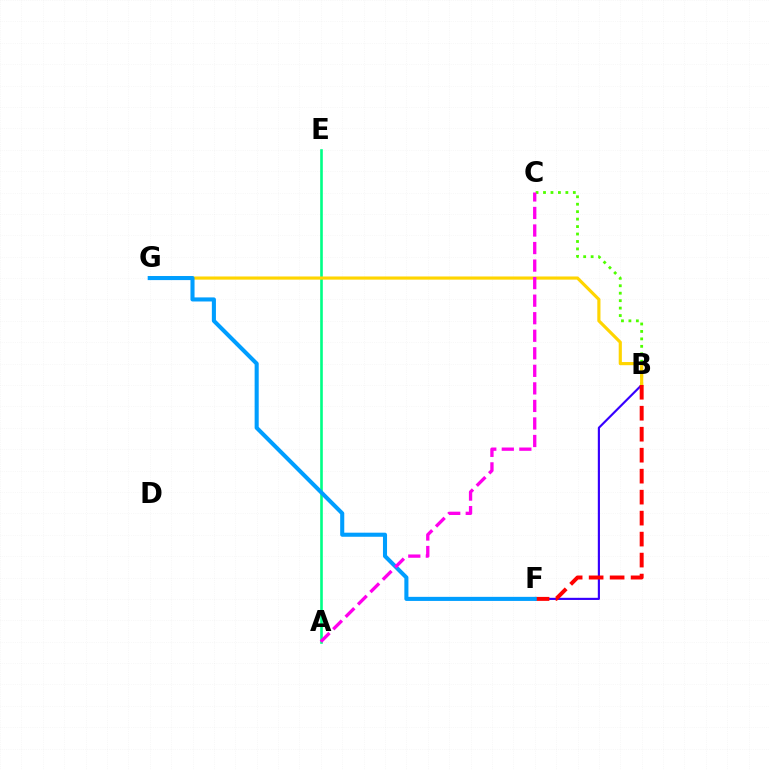{('B', 'F'): [{'color': '#3700ff', 'line_style': 'solid', 'thickness': 1.55}, {'color': '#ff0000', 'line_style': 'dashed', 'thickness': 2.85}], ('B', 'C'): [{'color': '#4fff00', 'line_style': 'dotted', 'thickness': 2.02}], ('A', 'E'): [{'color': '#00ff86', 'line_style': 'solid', 'thickness': 1.89}], ('B', 'G'): [{'color': '#ffd500', 'line_style': 'solid', 'thickness': 2.27}], ('F', 'G'): [{'color': '#009eff', 'line_style': 'solid', 'thickness': 2.94}], ('A', 'C'): [{'color': '#ff00ed', 'line_style': 'dashed', 'thickness': 2.38}]}